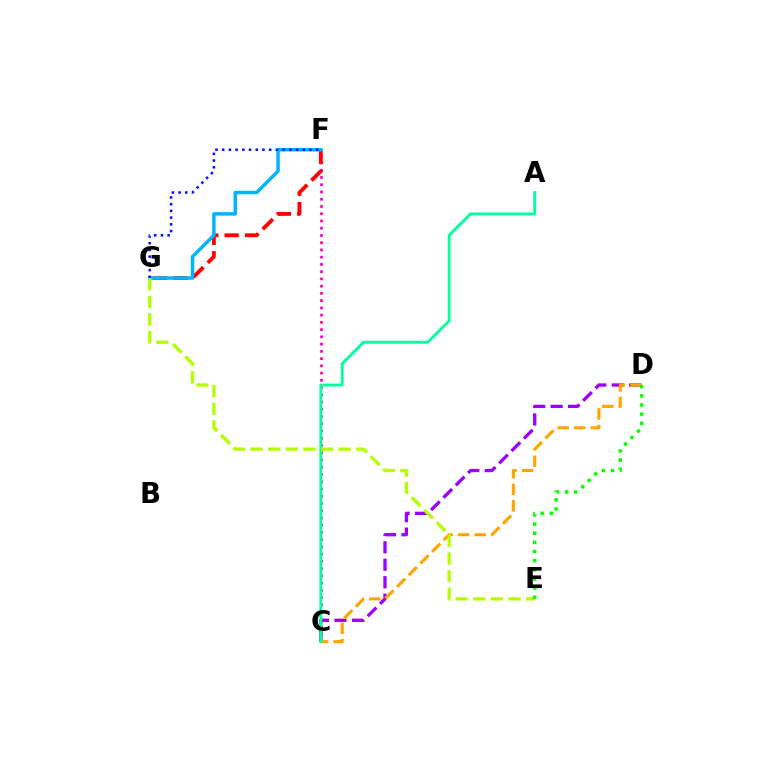{('C', 'D'): [{'color': '#9b00ff', 'line_style': 'dashed', 'thickness': 2.38}, {'color': '#ffa500', 'line_style': 'dashed', 'thickness': 2.24}], ('C', 'F'): [{'color': '#ff00bd', 'line_style': 'dotted', 'thickness': 1.97}], ('F', 'G'): [{'color': '#ff0000', 'line_style': 'dashed', 'thickness': 2.77}, {'color': '#00b5ff', 'line_style': 'solid', 'thickness': 2.51}, {'color': '#0010ff', 'line_style': 'dotted', 'thickness': 1.82}], ('A', 'C'): [{'color': '#00ff9d', 'line_style': 'solid', 'thickness': 2.05}], ('E', 'G'): [{'color': '#b3ff00', 'line_style': 'dashed', 'thickness': 2.39}], ('D', 'E'): [{'color': '#08ff00', 'line_style': 'dotted', 'thickness': 2.48}]}